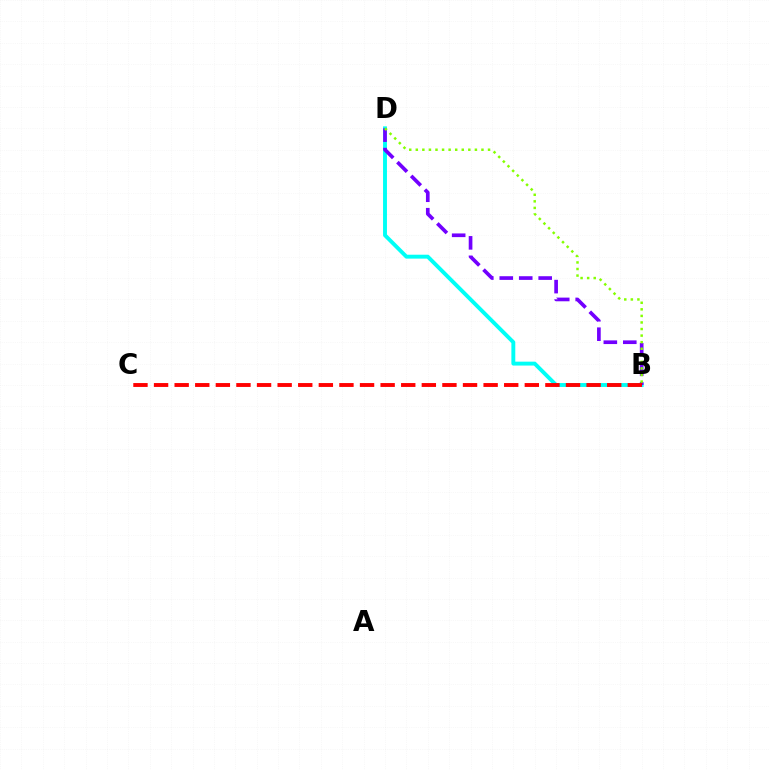{('B', 'D'): [{'color': '#00fff6', 'line_style': 'solid', 'thickness': 2.81}, {'color': '#7200ff', 'line_style': 'dashed', 'thickness': 2.64}, {'color': '#84ff00', 'line_style': 'dotted', 'thickness': 1.78}], ('B', 'C'): [{'color': '#ff0000', 'line_style': 'dashed', 'thickness': 2.8}]}